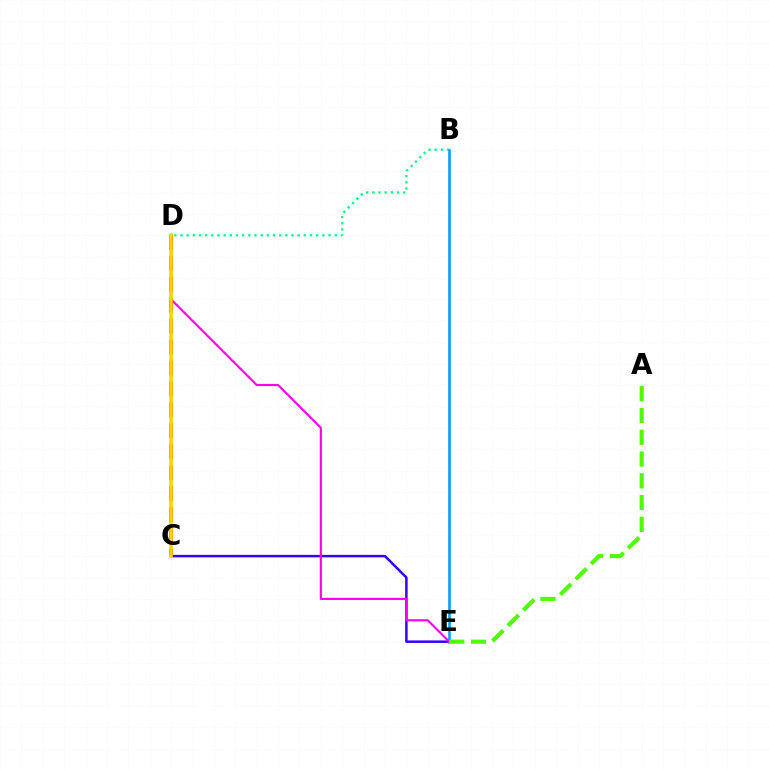{('C', 'E'): [{'color': '#3700ff', 'line_style': 'solid', 'thickness': 1.8}], ('B', 'D'): [{'color': '#00ff86', 'line_style': 'dotted', 'thickness': 1.68}], ('B', 'E'): [{'color': '#009eff', 'line_style': 'solid', 'thickness': 1.86}], ('D', 'E'): [{'color': '#ff00ed', 'line_style': 'solid', 'thickness': 1.54}], ('A', 'E'): [{'color': '#4fff00', 'line_style': 'dashed', 'thickness': 2.96}], ('C', 'D'): [{'color': '#ff0000', 'line_style': 'dashed', 'thickness': 2.84}, {'color': '#ffd500', 'line_style': 'solid', 'thickness': 2.58}]}